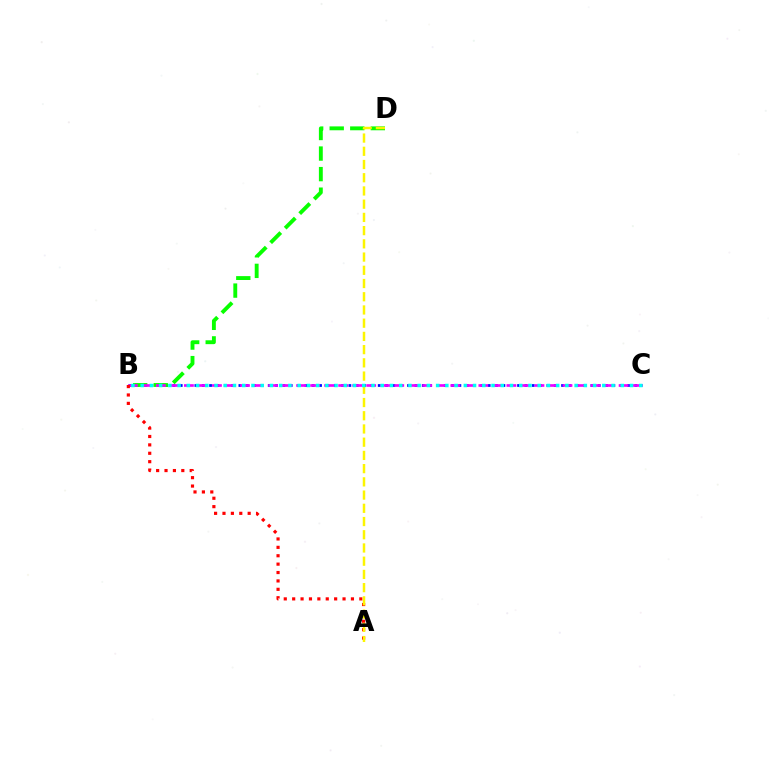{('B', 'C'): [{'color': '#0010ff', 'line_style': 'dotted', 'thickness': 1.99}, {'color': '#ee00ff', 'line_style': 'dashed', 'thickness': 1.9}, {'color': '#00fff6', 'line_style': 'dotted', 'thickness': 2.51}], ('B', 'D'): [{'color': '#08ff00', 'line_style': 'dashed', 'thickness': 2.79}], ('A', 'B'): [{'color': '#ff0000', 'line_style': 'dotted', 'thickness': 2.28}], ('A', 'D'): [{'color': '#fcf500', 'line_style': 'dashed', 'thickness': 1.8}]}